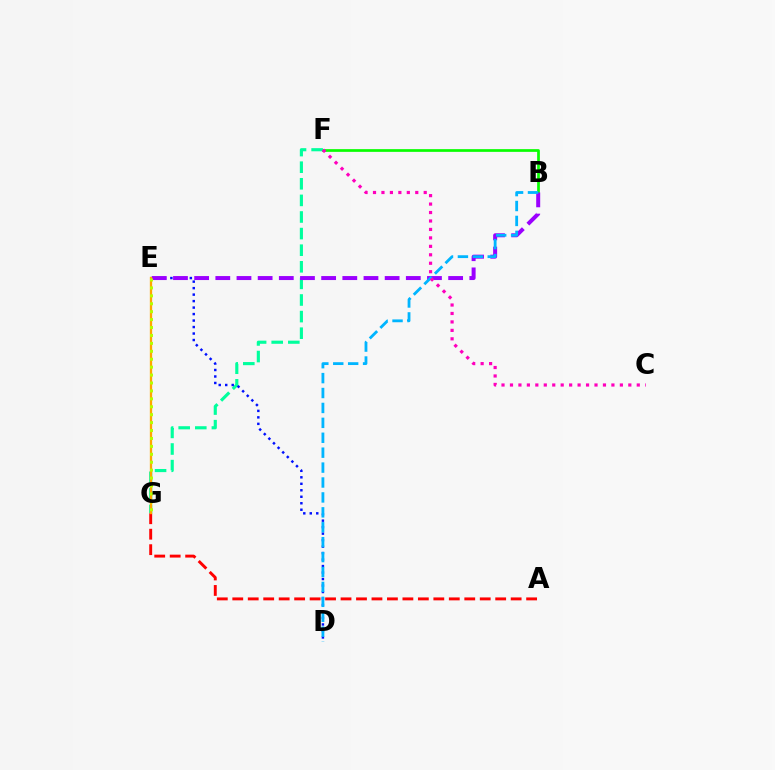{('B', 'F'): [{'color': '#08ff00', 'line_style': 'solid', 'thickness': 1.95}], ('F', 'G'): [{'color': '#00ff9d', 'line_style': 'dashed', 'thickness': 2.26}], ('D', 'E'): [{'color': '#0010ff', 'line_style': 'dotted', 'thickness': 1.76}], ('B', 'E'): [{'color': '#9b00ff', 'line_style': 'dashed', 'thickness': 2.88}], ('A', 'G'): [{'color': '#ff0000', 'line_style': 'dashed', 'thickness': 2.1}], ('E', 'G'): [{'color': '#ffa500', 'line_style': 'solid', 'thickness': 1.66}, {'color': '#b3ff00', 'line_style': 'dotted', 'thickness': 2.15}], ('B', 'D'): [{'color': '#00b5ff', 'line_style': 'dashed', 'thickness': 2.03}], ('C', 'F'): [{'color': '#ff00bd', 'line_style': 'dotted', 'thickness': 2.3}]}